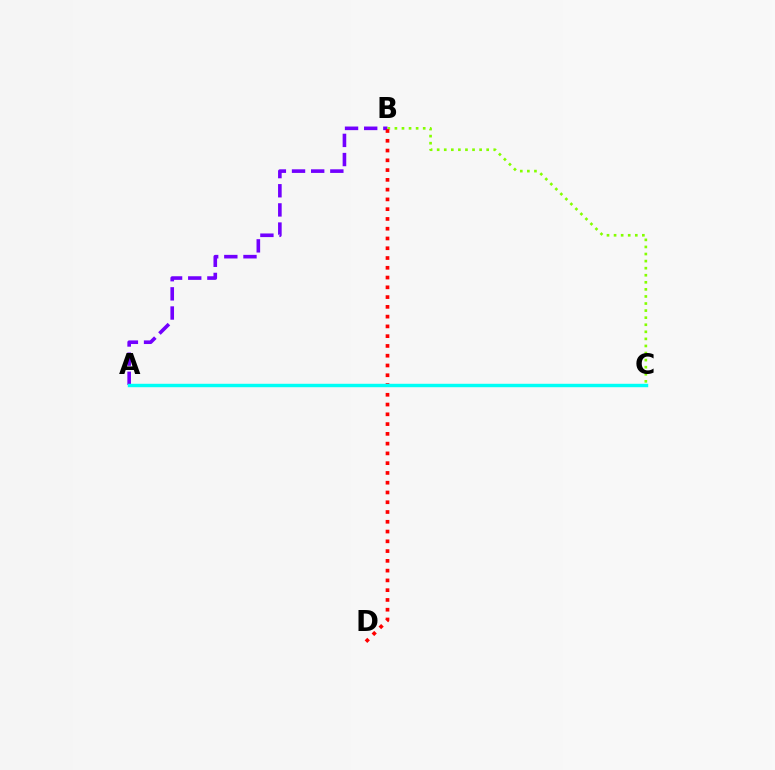{('A', 'B'): [{'color': '#7200ff', 'line_style': 'dashed', 'thickness': 2.6}], ('B', 'C'): [{'color': '#84ff00', 'line_style': 'dotted', 'thickness': 1.92}], ('B', 'D'): [{'color': '#ff0000', 'line_style': 'dotted', 'thickness': 2.65}], ('A', 'C'): [{'color': '#00fff6', 'line_style': 'solid', 'thickness': 2.47}]}